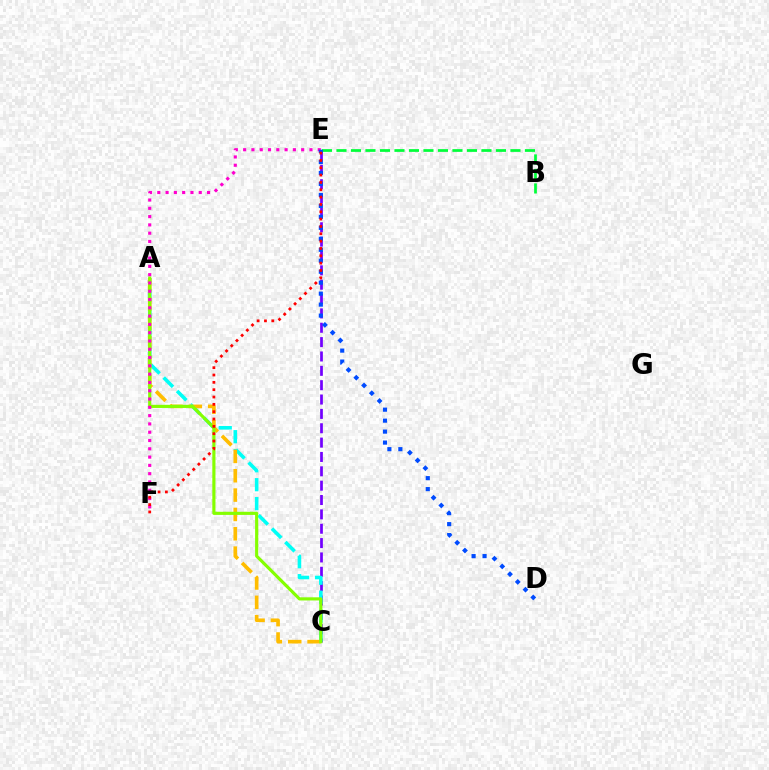{('C', 'E'): [{'color': '#7200ff', 'line_style': 'dashed', 'thickness': 1.95}], ('A', 'C'): [{'color': '#00fff6', 'line_style': 'dashed', 'thickness': 2.57}, {'color': '#ffbd00', 'line_style': 'dashed', 'thickness': 2.63}, {'color': '#84ff00', 'line_style': 'solid', 'thickness': 2.27}], ('E', 'F'): [{'color': '#ff00cf', 'line_style': 'dotted', 'thickness': 2.25}, {'color': '#ff0000', 'line_style': 'dotted', 'thickness': 1.99}], ('B', 'E'): [{'color': '#00ff39', 'line_style': 'dashed', 'thickness': 1.97}], ('D', 'E'): [{'color': '#004bff', 'line_style': 'dotted', 'thickness': 2.98}]}